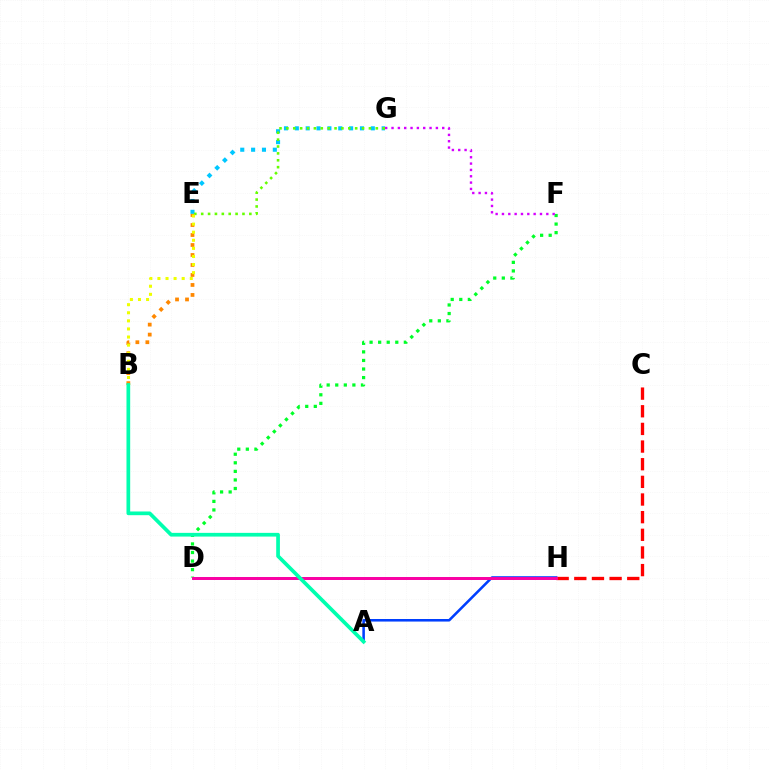{('D', 'F'): [{'color': '#00ff27', 'line_style': 'dotted', 'thickness': 2.33}], ('E', 'G'): [{'color': '#00c7ff', 'line_style': 'dotted', 'thickness': 2.95}, {'color': '#66ff00', 'line_style': 'dotted', 'thickness': 1.87}], ('F', 'G'): [{'color': '#d600ff', 'line_style': 'dotted', 'thickness': 1.72}], ('B', 'E'): [{'color': '#ff8800', 'line_style': 'dotted', 'thickness': 2.71}, {'color': '#eeff00', 'line_style': 'dotted', 'thickness': 2.2}], ('A', 'H'): [{'color': '#003fff', 'line_style': 'solid', 'thickness': 1.84}], ('D', 'H'): [{'color': '#4f00ff', 'line_style': 'solid', 'thickness': 1.81}, {'color': '#ff00a0', 'line_style': 'solid', 'thickness': 2.05}], ('C', 'H'): [{'color': '#ff0000', 'line_style': 'dashed', 'thickness': 2.4}], ('A', 'B'): [{'color': '#00ffaf', 'line_style': 'solid', 'thickness': 2.67}]}